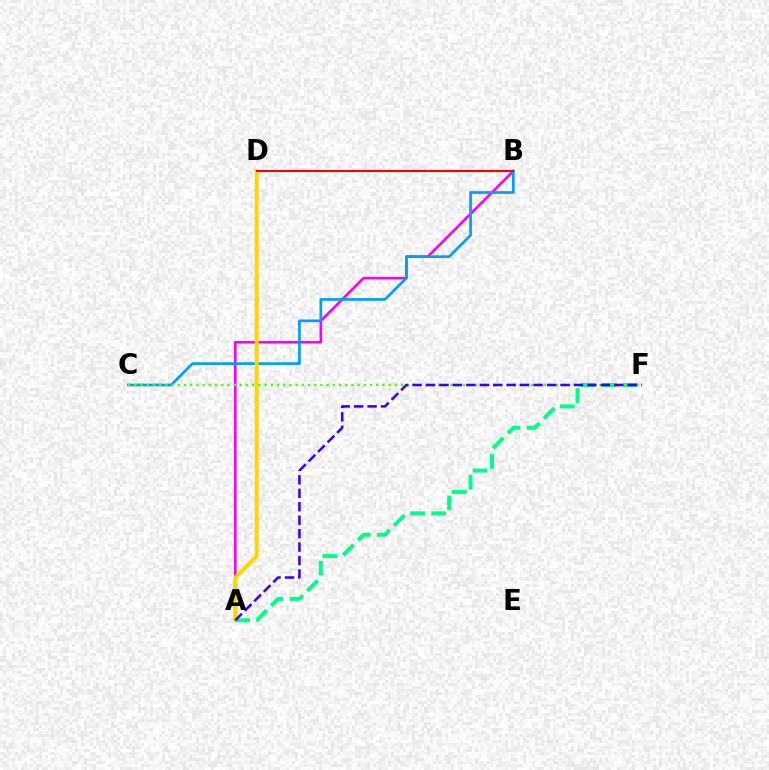{('A', 'B'): [{'color': '#ff00ed', 'line_style': 'solid', 'thickness': 1.87}], ('B', 'C'): [{'color': '#009eff', 'line_style': 'solid', 'thickness': 1.93}], ('A', 'D'): [{'color': '#ffd500', 'line_style': 'solid', 'thickness': 2.83}], ('B', 'D'): [{'color': '#ff0000', 'line_style': 'solid', 'thickness': 1.5}], ('A', 'F'): [{'color': '#00ff86', 'line_style': 'dashed', 'thickness': 2.86}, {'color': '#3700ff', 'line_style': 'dashed', 'thickness': 1.83}], ('C', 'F'): [{'color': '#4fff00', 'line_style': 'dotted', 'thickness': 1.68}]}